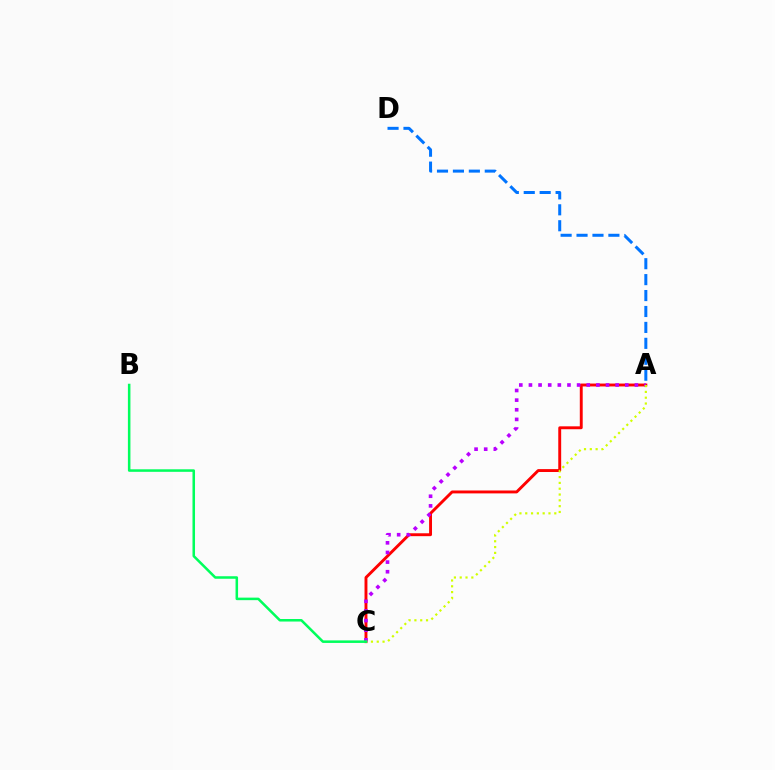{('A', 'C'): [{'color': '#ff0000', 'line_style': 'solid', 'thickness': 2.09}, {'color': '#b900ff', 'line_style': 'dotted', 'thickness': 2.62}, {'color': '#d1ff00', 'line_style': 'dotted', 'thickness': 1.58}], ('A', 'D'): [{'color': '#0074ff', 'line_style': 'dashed', 'thickness': 2.16}], ('B', 'C'): [{'color': '#00ff5c', 'line_style': 'solid', 'thickness': 1.82}]}